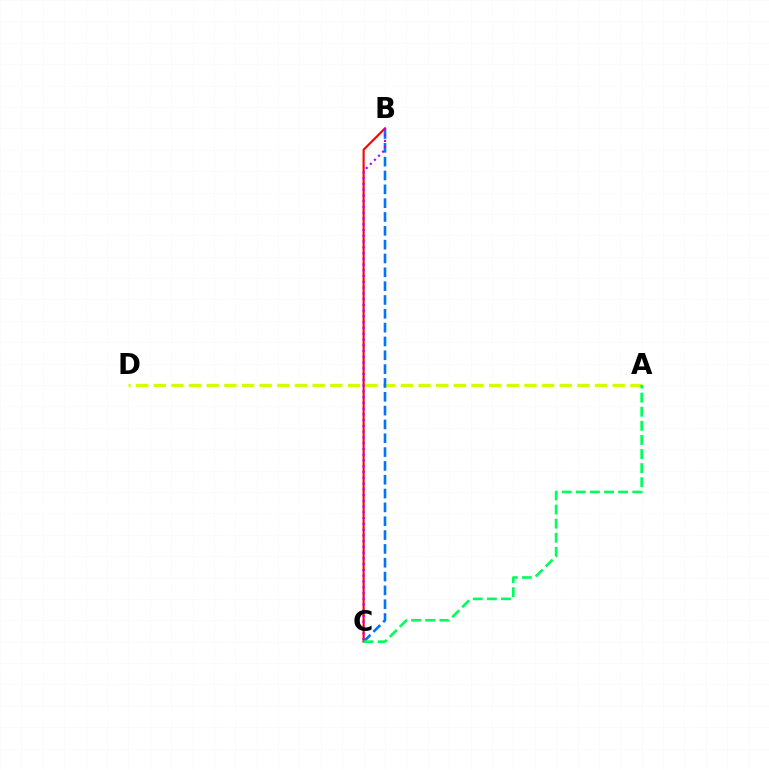{('B', 'C'): [{'color': '#ff0000', 'line_style': 'solid', 'thickness': 1.53}, {'color': '#0074ff', 'line_style': 'dashed', 'thickness': 1.88}, {'color': '#b900ff', 'line_style': 'dotted', 'thickness': 1.57}], ('A', 'D'): [{'color': '#d1ff00', 'line_style': 'dashed', 'thickness': 2.4}], ('A', 'C'): [{'color': '#00ff5c', 'line_style': 'dashed', 'thickness': 1.92}]}